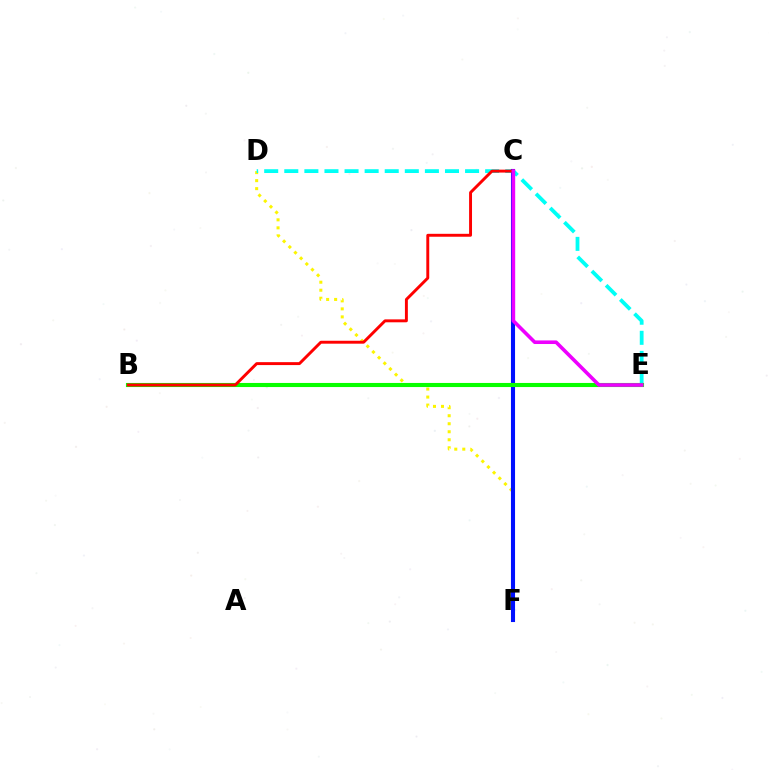{('D', 'F'): [{'color': '#fcf500', 'line_style': 'dotted', 'thickness': 2.18}], ('D', 'E'): [{'color': '#00fff6', 'line_style': 'dashed', 'thickness': 2.73}], ('C', 'F'): [{'color': '#0010ff', 'line_style': 'solid', 'thickness': 2.94}], ('B', 'E'): [{'color': '#08ff00', 'line_style': 'solid', 'thickness': 2.95}], ('B', 'C'): [{'color': '#ff0000', 'line_style': 'solid', 'thickness': 2.11}], ('C', 'E'): [{'color': '#ee00ff', 'line_style': 'solid', 'thickness': 2.59}]}